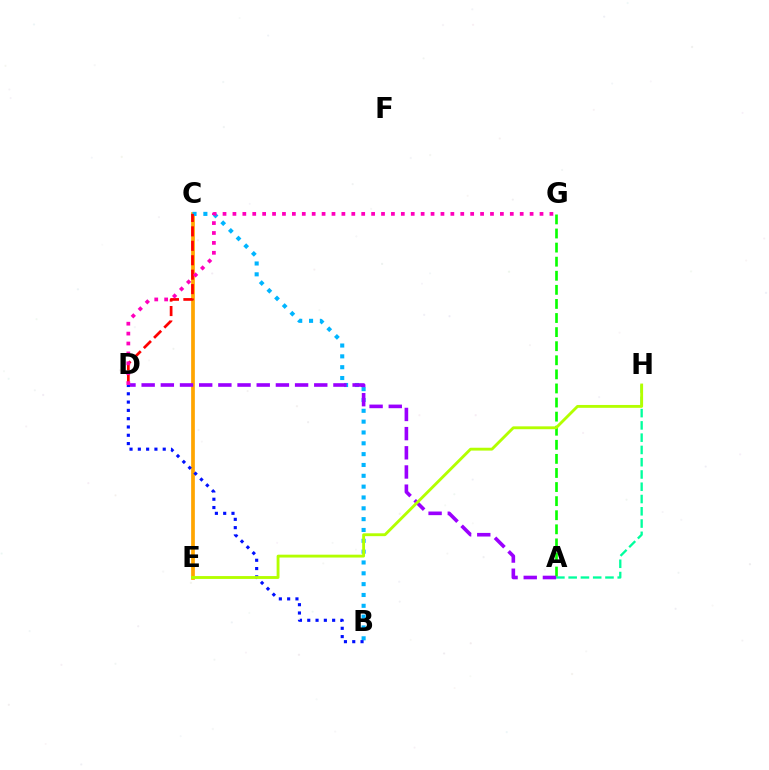{('C', 'E'): [{'color': '#ffa500', 'line_style': 'solid', 'thickness': 2.67}], ('B', 'C'): [{'color': '#00b5ff', 'line_style': 'dotted', 'thickness': 2.94}], ('A', 'H'): [{'color': '#00ff9d', 'line_style': 'dashed', 'thickness': 1.67}], ('C', 'D'): [{'color': '#ff0000', 'line_style': 'dashed', 'thickness': 1.96}], ('A', 'G'): [{'color': '#08ff00', 'line_style': 'dashed', 'thickness': 1.91}], ('A', 'D'): [{'color': '#9b00ff', 'line_style': 'dashed', 'thickness': 2.61}], ('B', 'D'): [{'color': '#0010ff', 'line_style': 'dotted', 'thickness': 2.25}], ('D', 'G'): [{'color': '#ff00bd', 'line_style': 'dotted', 'thickness': 2.69}], ('E', 'H'): [{'color': '#b3ff00', 'line_style': 'solid', 'thickness': 2.06}]}